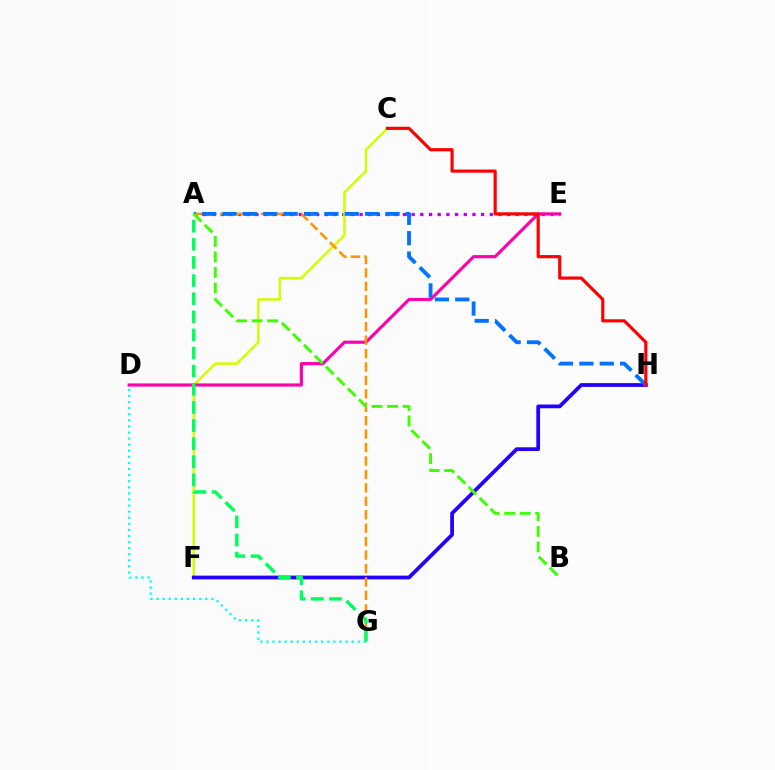{('A', 'E'): [{'color': '#b900ff', 'line_style': 'dotted', 'thickness': 2.36}], ('C', 'F'): [{'color': '#d1ff00', 'line_style': 'solid', 'thickness': 1.8}], ('D', 'E'): [{'color': '#ff00ac', 'line_style': 'solid', 'thickness': 2.26}], ('F', 'H'): [{'color': '#2500ff', 'line_style': 'solid', 'thickness': 2.71}], ('A', 'G'): [{'color': '#ff9400', 'line_style': 'dashed', 'thickness': 1.82}, {'color': '#00ff5c', 'line_style': 'dashed', 'thickness': 2.46}], ('A', 'H'): [{'color': '#0074ff', 'line_style': 'dashed', 'thickness': 2.77}], ('D', 'G'): [{'color': '#00fff6', 'line_style': 'dotted', 'thickness': 1.65}], ('C', 'H'): [{'color': '#ff0000', 'line_style': 'solid', 'thickness': 2.28}], ('A', 'B'): [{'color': '#3dff00', 'line_style': 'dashed', 'thickness': 2.11}]}